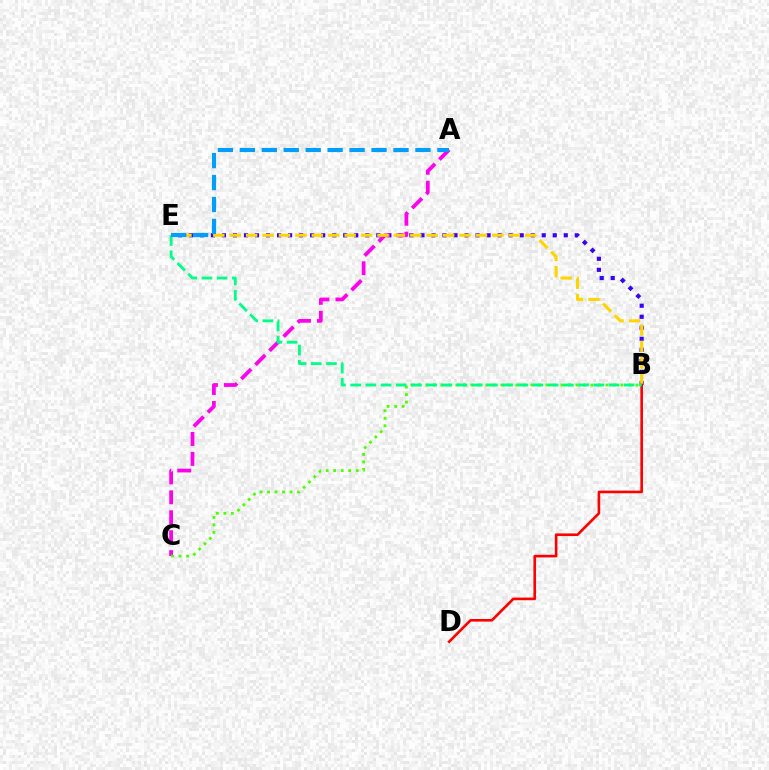{('B', 'E'): [{'color': '#3700ff', 'line_style': 'dotted', 'thickness': 3.0}, {'color': '#ffd500', 'line_style': 'dashed', 'thickness': 2.23}, {'color': '#00ff86', 'line_style': 'dashed', 'thickness': 2.06}], ('A', 'C'): [{'color': '#ff00ed', 'line_style': 'dashed', 'thickness': 2.71}], ('B', 'C'): [{'color': '#4fff00', 'line_style': 'dotted', 'thickness': 2.04}], ('B', 'D'): [{'color': '#ff0000', 'line_style': 'solid', 'thickness': 1.89}], ('A', 'E'): [{'color': '#009eff', 'line_style': 'dashed', 'thickness': 2.98}]}